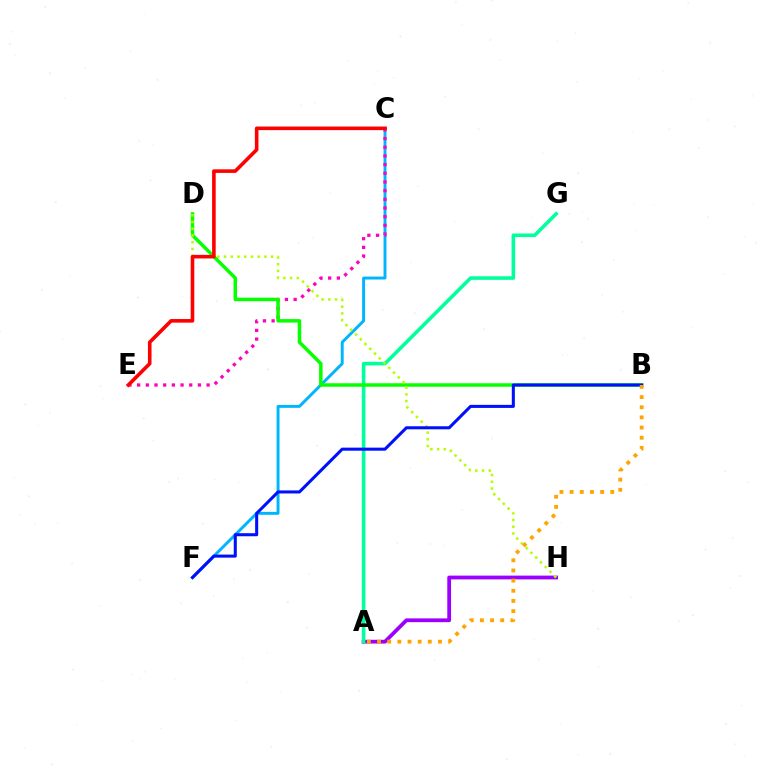{('C', 'F'): [{'color': '#00b5ff', 'line_style': 'solid', 'thickness': 2.11}], ('A', 'H'): [{'color': '#9b00ff', 'line_style': 'solid', 'thickness': 2.72}], ('C', 'E'): [{'color': '#ff00bd', 'line_style': 'dotted', 'thickness': 2.36}, {'color': '#ff0000', 'line_style': 'solid', 'thickness': 2.59}], ('A', 'G'): [{'color': '#00ff9d', 'line_style': 'solid', 'thickness': 2.57}], ('B', 'D'): [{'color': '#08ff00', 'line_style': 'solid', 'thickness': 2.51}], ('D', 'H'): [{'color': '#b3ff00', 'line_style': 'dotted', 'thickness': 1.83}], ('B', 'F'): [{'color': '#0010ff', 'line_style': 'solid', 'thickness': 2.2}], ('A', 'B'): [{'color': '#ffa500', 'line_style': 'dotted', 'thickness': 2.76}]}